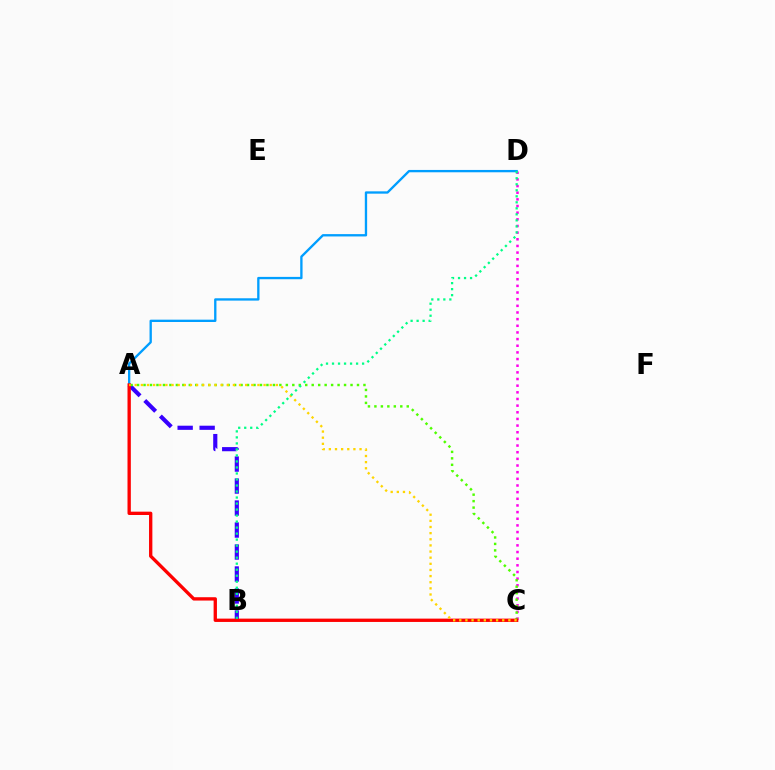{('A', 'B'): [{'color': '#3700ff', 'line_style': 'dashed', 'thickness': 2.99}], ('C', 'D'): [{'color': '#ff00ed', 'line_style': 'dotted', 'thickness': 1.81}], ('A', 'C'): [{'color': '#4fff00', 'line_style': 'dotted', 'thickness': 1.76}, {'color': '#ff0000', 'line_style': 'solid', 'thickness': 2.4}, {'color': '#ffd500', 'line_style': 'dotted', 'thickness': 1.67}], ('A', 'D'): [{'color': '#009eff', 'line_style': 'solid', 'thickness': 1.68}], ('B', 'D'): [{'color': '#00ff86', 'line_style': 'dotted', 'thickness': 1.63}]}